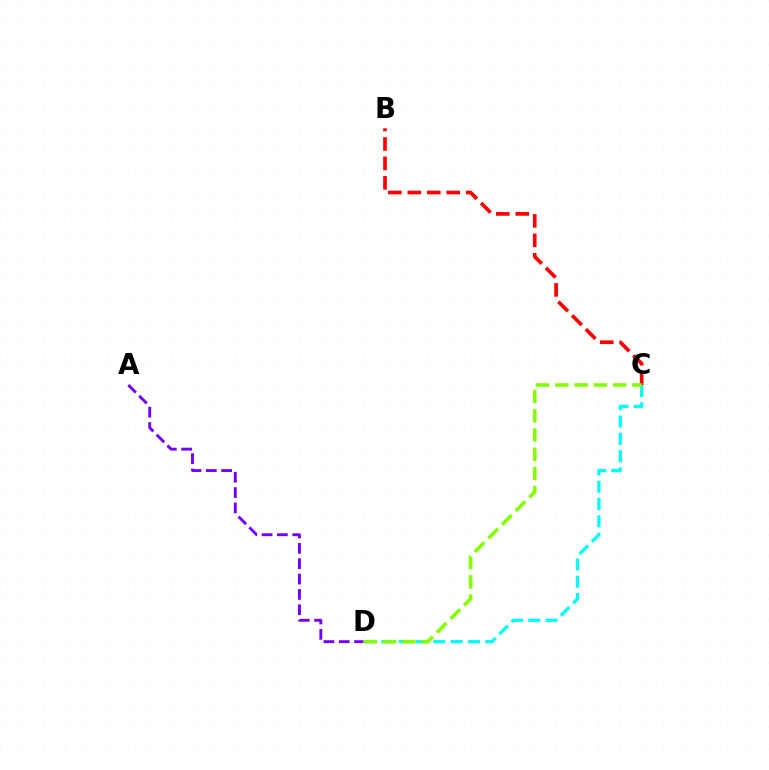{('B', 'C'): [{'color': '#ff0000', 'line_style': 'dashed', 'thickness': 2.64}], ('C', 'D'): [{'color': '#00fff6', 'line_style': 'dashed', 'thickness': 2.35}, {'color': '#84ff00', 'line_style': 'dashed', 'thickness': 2.62}], ('A', 'D'): [{'color': '#7200ff', 'line_style': 'dashed', 'thickness': 2.08}]}